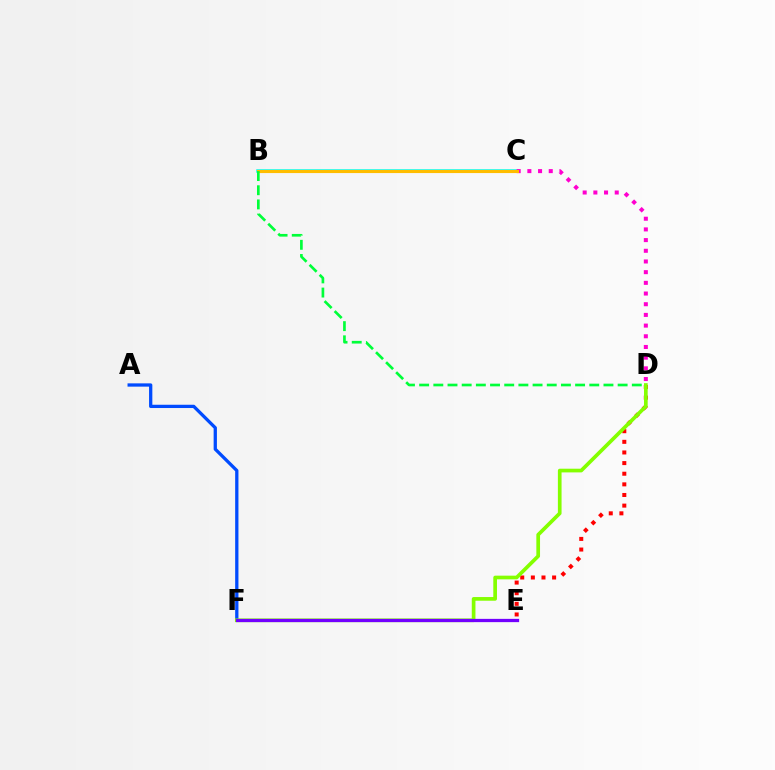{('B', 'C'): [{'color': '#00fff6', 'line_style': 'solid', 'thickness': 2.53}, {'color': '#ffbd00', 'line_style': 'solid', 'thickness': 2.25}], ('C', 'D'): [{'color': '#ff00cf', 'line_style': 'dotted', 'thickness': 2.9}], ('D', 'E'): [{'color': '#ff0000', 'line_style': 'dotted', 'thickness': 2.89}], ('A', 'F'): [{'color': '#004bff', 'line_style': 'solid', 'thickness': 2.36}], ('D', 'F'): [{'color': '#84ff00', 'line_style': 'solid', 'thickness': 2.65}], ('E', 'F'): [{'color': '#7200ff', 'line_style': 'solid', 'thickness': 2.35}], ('B', 'D'): [{'color': '#00ff39', 'line_style': 'dashed', 'thickness': 1.93}]}